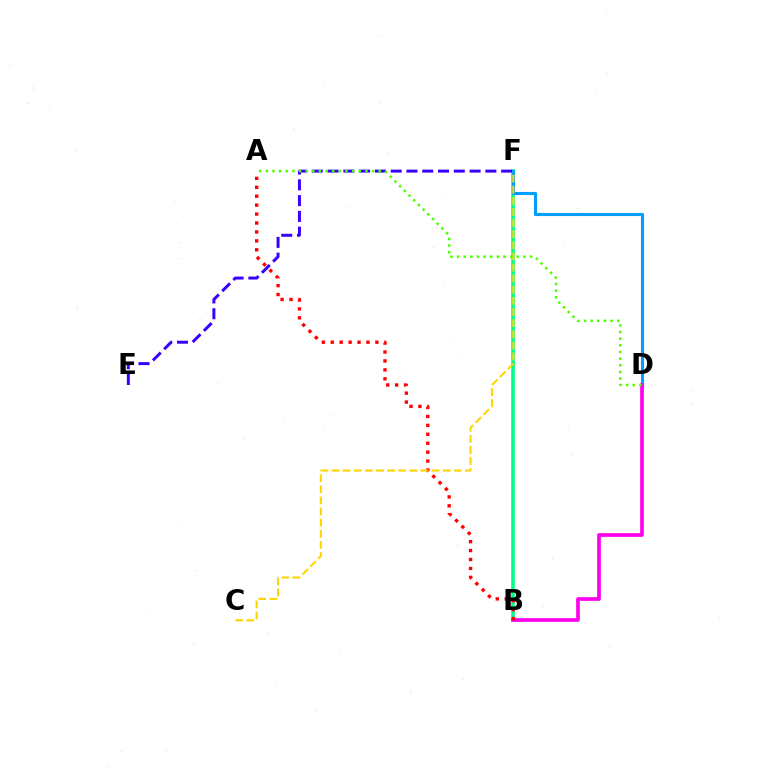{('B', 'F'): [{'color': '#00ff86', 'line_style': 'solid', 'thickness': 2.6}], ('E', 'F'): [{'color': '#3700ff', 'line_style': 'dashed', 'thickness': 2.14}], ('D', 'F'): [{'color': '#009eff', 'line_style': 'solid', 'thickness': 2.22}], ('B', 'D'): [{'color': '#ff00ed', 'line_style': 'solid', 'thickness': 2.66}], ('A', 'B'): [{'color': '#ff0000', 'line_style': 'dotted', 'thickness': 2.43}], ('A', 'D'): [{'color': '#4fff00', 'line_style': 'dotted', 'thickness': 1.81}], ('C', 'F'): [{'color': '#ffd500', 'line_style': 'dashed', 'thickness': 1.51}]}